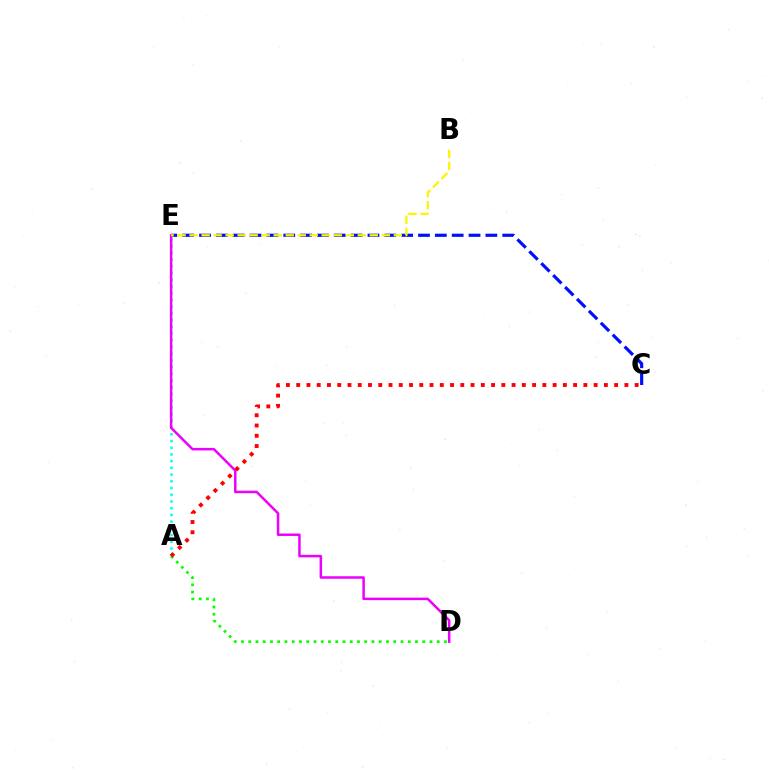{('A', 'E'): [{'color': '#00fff6', 'line_style': 'dotted', 'thickness': 1.83}], ('C', 'E'): [{'color': '#0010ff', 'line_style': 'dashed', 'thickness': 2.29}], ('D', 'E'): [{'color': '#ee00ff', 'line_style': 'solid', 'thickness': 1.8}], ('B', 'E'): [{'color': '#fcf500', 'line_style': 'dashed', 'thickness': 1.63}], ('A', 'D'): [{'color': '#08ff00', 'line_style': 'dotted', 'thickness': 1.97}], ('A', 'C'): [{'color': '#ff0000', 'line_style': 'dotted', 'thickness': 2.79}]}